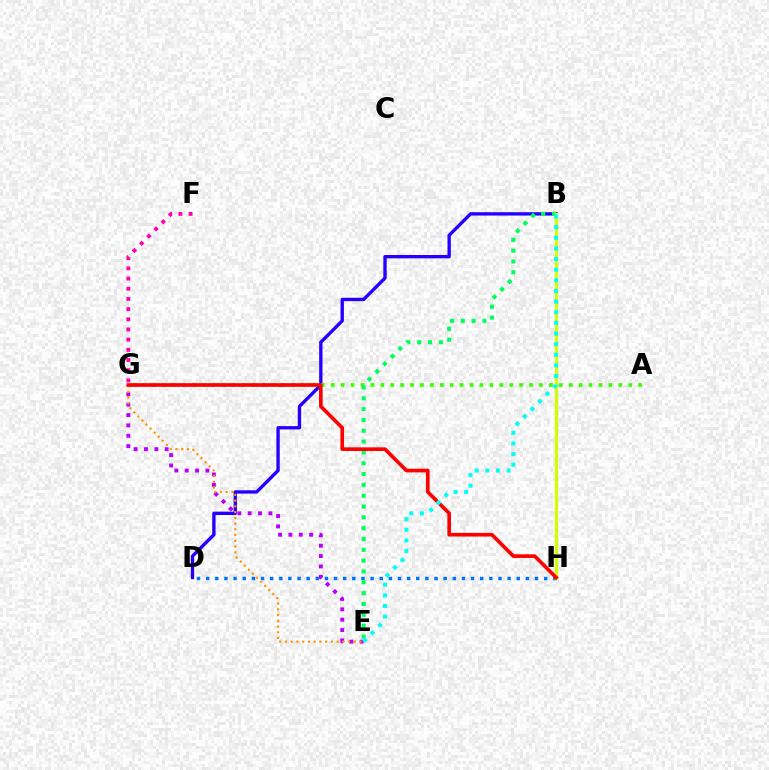{('D', 'H'): [{'color': '#0074ff', 'line_style': 'dotted', 'thickness': 2.48}], ('B', 'D'): [{'color': '#2500ff', 'line_style': 'solid', 'thickness': 2.41}], ('E', 'G'): [{'color': '#b900ff', 'line_style': 'dotted', 'thickness': 2.81}, {'color': '#ff9400', 'line_style': 'dotted', 'thickness': 1.56}], ('A', 'G'): [{'color': '#3dff00', 'line_style': 'dotted', 'thickness': 2.69}], ('B', 'E'): [{'color': '#00ff5c', 'line_style': 'dotted', 'thickness': 2.94}, {'color': '#00fff6', 'line_style': 'dotted', 'thickness': 2.89}], ('B', 'H'): [{'color': '#d1ff00', 'line_style': 'solid', 'thickness': 2.25}], ('G', 'H'): [{'color': '#ff0000', 'line_style': 'solid', 'thickness': 2.63}], ('F', 'G'): [{'color': '#ff00ac', 'line_style': 'dotted', 'thickness': 2.77}]}